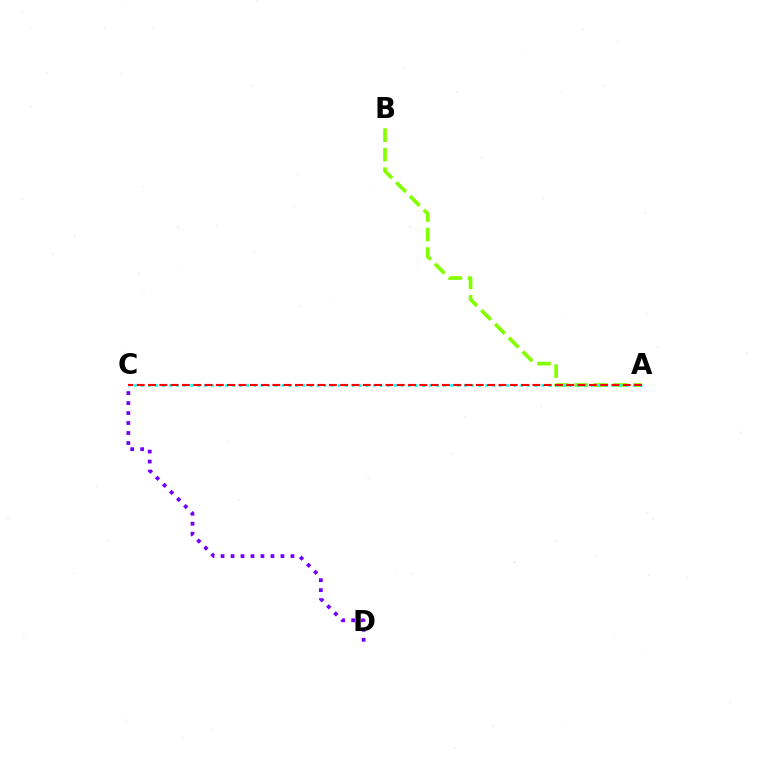{('A', 'B'): [{'color': '#84ff00', 'line_style': 'dashed', 'thickness': 2.65}], ('C', 'D'): [{'color': '#7200ff', 'line_style': 'dotted', 'thickness': 2.71}], ('A', 'C'): [{'color': '#00fff6', 'line_style': 'dotted', 'thickness': 1.91}, {'color': '#ff0000', 'line_style': 'dashed', 'thickness': 1.54}]}